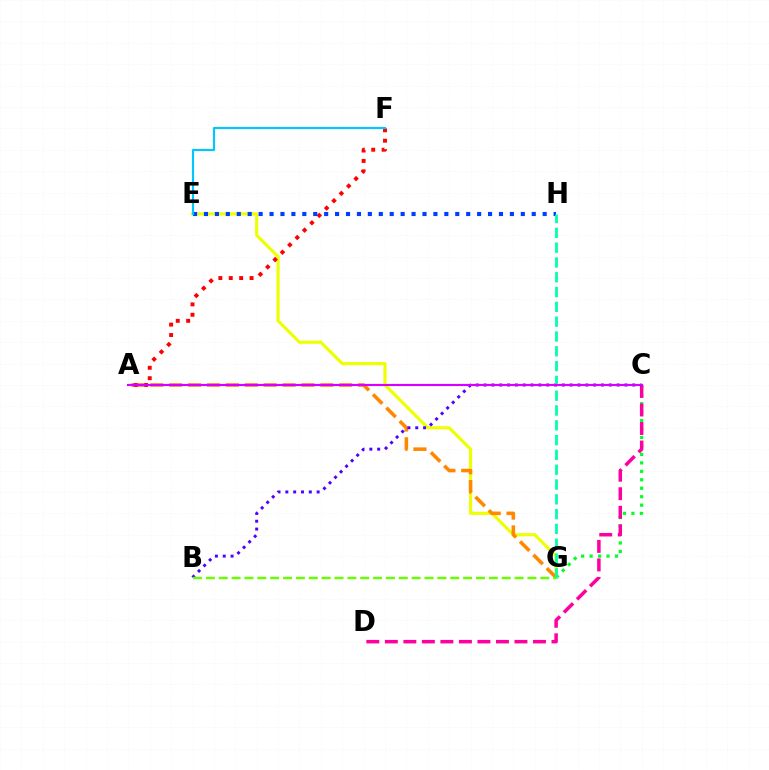{('C', 'G'): [{'color': '#00ff27', 'line_style': 'dotted', 'thickness': 2.3}], ('E', 'G'): [{'color': '#eeff00', 'line_style': 'solid', 'thickness': 2.26}], ('A', 'G'): [{'color': '#ff8800', 'line_style': 'dashed', 'thickness': 2.57}], ('C', 'D'): [{'color': '#ff00a0', 'line_style': 'dashed', 'thickness': 2.52}], ('B', 'C'): [{'color': '#4f00ff', 'line_style': 'dotted', 'thickness': 2.13}], ('A', 'F'): [{'color': '#ff0000', 'line_style': 'dotted', 'thickness': 2.83}], ('E', 'H'): [{'color': '#003fff', 'line_style': 'dotted', 'thickness': 2.97}], ('E', 'F'): [{'color': '#00c7ff', 'line_style': 'solid', 'thickness': 1.55}], ('G', 'H'): [{'color': '#00ffaf', 'line_style': 'dashed', 'thickness': 2.01}], ('A', 'C'): [{'color': '#d600ff', 'line_style': 'solid', 'thickness': 1.55}], ('B', 'G'): [{'color': '#66ff00', 'line_style': 'dashed', 'thickness': 1.75}]}